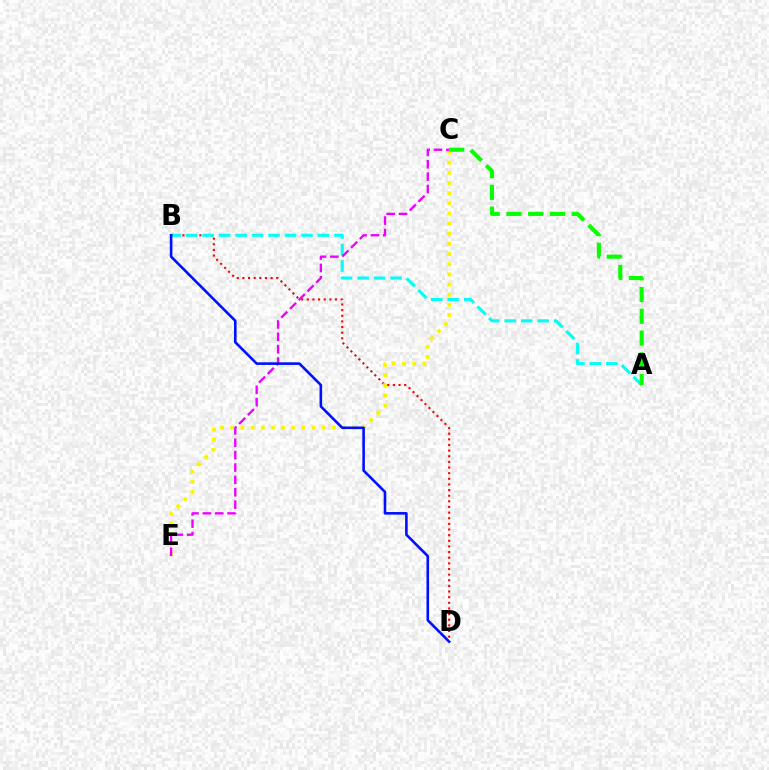{('B', 'D'): [{'color': '#ff0000', 'line_style': 'dotted', 'thickness': 1.53}, {'color': '#0010ff', 'line_style': 'solid', 'thickness': 1.87}], ('C', 'E'): [{'color': '#fcf500', 'line_style': 'dotted', 'thickness': 2.76}, {'color': '#ee00ff', 'line_style': 'dashed', 'thickness': 1.68}], ('A', 'B'): [{'color': '#00fff6', 'line_style': 'dashed', 'thickness': 2.24}], ('A', 'C'): [{'color': '#08ff00', 'line_style': 'dashed', 'thickness': 2.96}]}